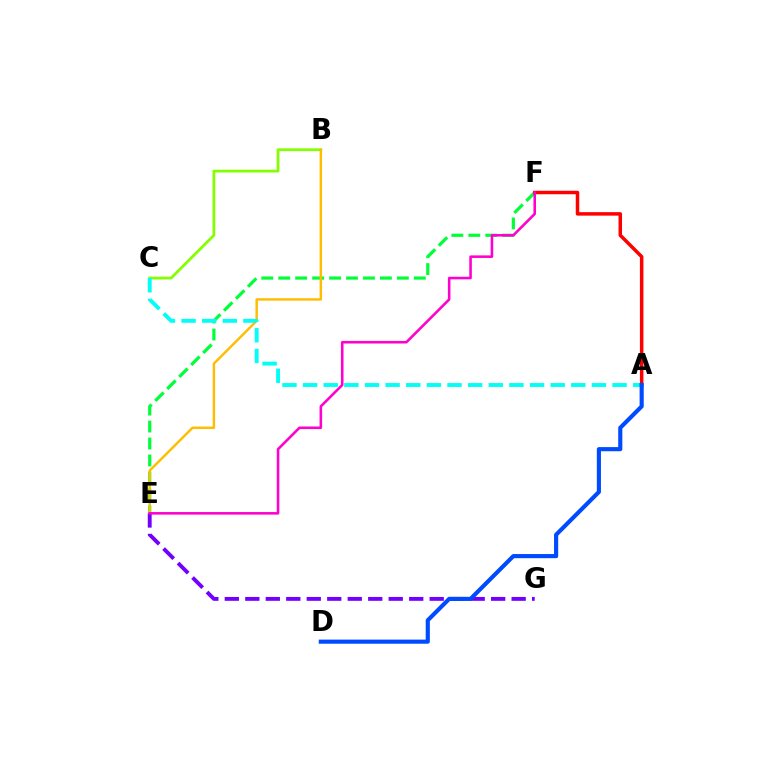{('E', 'F'): [{'color': '#00ff39', 'line_style': 'dashed', 'thickness': 2.3}, {'color': '#ff00cf', 'line_style': 'solid', 'thickness': 1.85}], ('B', 'C'): [{'color': '#84ff00', 'line_style': 'solid', 'thickness': 1.99}], ('B', 'E'): [{'color': '#ffbd00', 'line_style': 'solid', 'thickness': 1.76}], ('E', 'G'): [{'color': '#7200ff', 'line_style': 'dashed', 'thickness': 2.78}], ('A', 'C'): [{'color': '#00fff6', 'line_style': 'dashed', 'thickness': 2.8}], ('A', 'F'): [{'color': '#ff0000', 'line_style': 'solid', 'thickness': 2.52}], ('A', 'D'): [{'color': '#004bff', 'line_style': 'solid', 'thickness': 2.98}]}